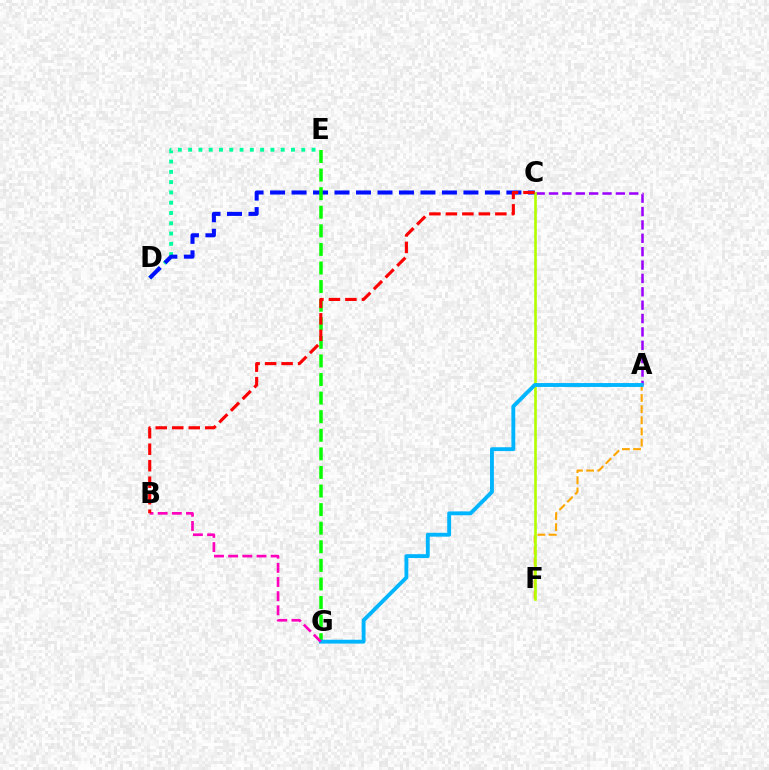{('A', 'C'): [{'color': '#9b00ff', 'line_style': 'dashed', 'thickness': 1.82}], ('A', 'F'): [{'color': '#ffa500', 'line_style': 'dashed', 'thickness': 1.52}], ('D', 'E'): [{'color': '#00ff9d', 'line_style': 'dotted', 'thickness': 2.79}], ('C', 'D'): [{'color': '#0010ff', 'line_style': 'dashed', 'thickness': 2.92}], ('C', 'F'): [{'color': '#b3ff00', 'line_style': 'solid', 'thickness': 1.91}], ('E', 'G'): [{'color': '#08ff00', 'line_style': 'dashed', 'thickness': 2.52}], ('A', 'G'): [{'color': '#00b5ff', 'line_style': 'solid', 'thickness': 2.78}], ('B', 'G'): [{'color': '#ff00bd', 'line_style': 'dashed', 'thickness': 1.92}], ('B', 'C'): [{'color': '#ff0000', 'line_style': 'dashed', 'thickness': 2.24}]}